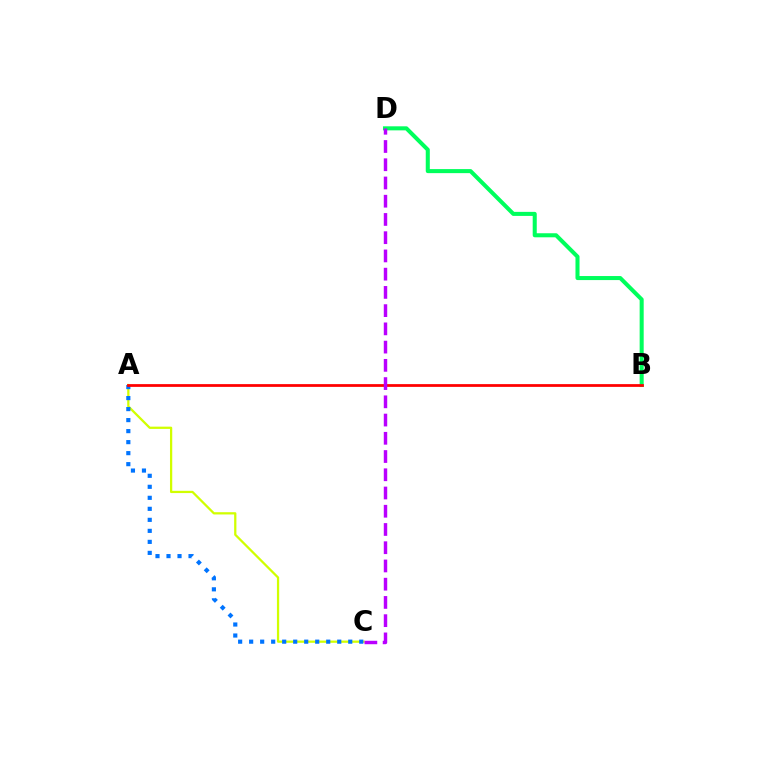{('A', 'C'): [{'color': '#d1ff00', 'line_style': 'solid', 'thickness': 1.63}, {'color': '#0074ff', 'line_style': 'dotted', 'thickness': 2.99}], ('B', 'D'): [{'color': '#00ff5c', 'line_style': 'solid', 'thickness': 2.91}], ('A', 'B'): [{'color': '#ff0000', 'line_style': 'solid', 'thickness': 1.99}], ('C', 'D'): [{'color': '#b900ff', 'line_style': 'dashed', 'thickness': 2.48}]}